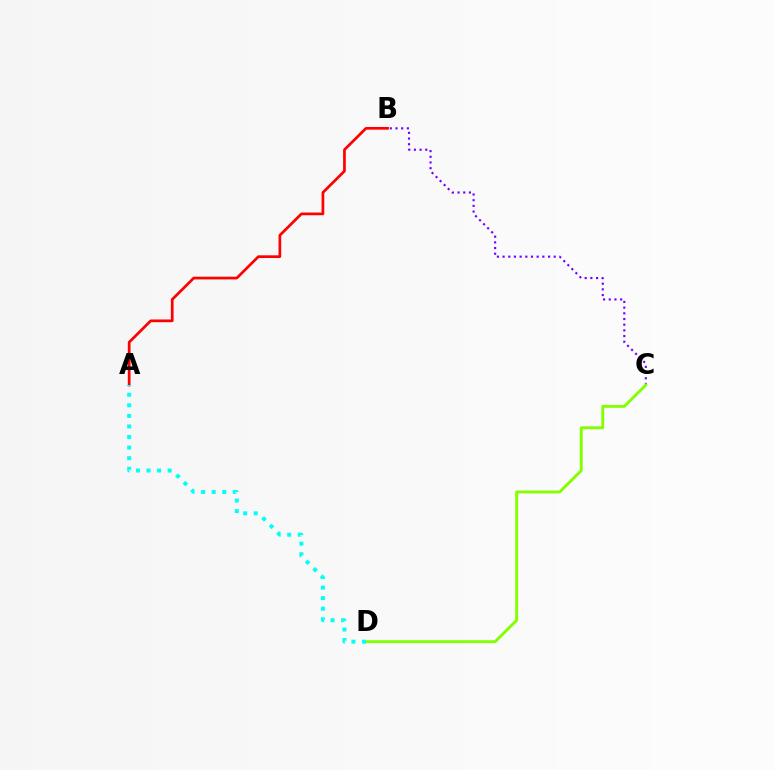{('A', 'B'): [{'color': '#ff0000', 'line_style': 'solid', 'thickness': 1.95}], ('B', 'C'): [{'color': '#7200ff', 'line_style': 'dotted', 'thickness': 1.54}], ('C', 'D'): [{'color': '#84ff00', 'line_style': 'solid', 'thickness': 2.08}], ('A', 'D'): [{'color': '#00fff6', 'line_style': 'dotted', 'thickness': 2.87}]}